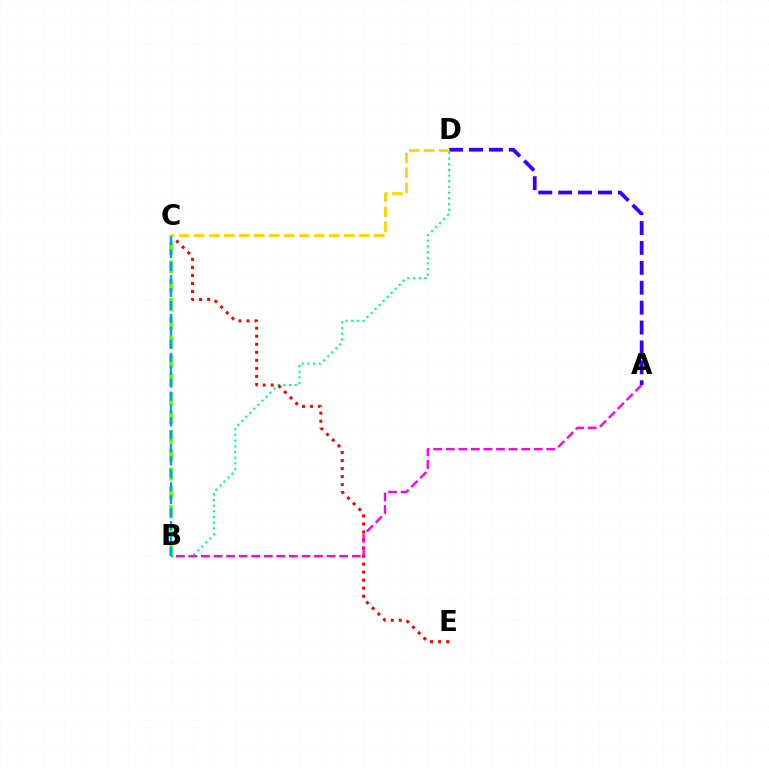{('B', 'D'): [{'color': '#00ff86', 'line_style': 'dotted', 'thickness': 1.55}], ('C', 'E'): [{'color': '#ff0000', 'line_style': 'dotted', 'thickness': 2.18}], ('B', 'C'): [{'color': '#4fff00', 'line_style': 'dashed', 'thickness': 2.56}, {'color': '#009eff', 'line_style': 'dashed', 'thickness': 1.76}], ('A', 'B'): [{'color': '#ff00ed', 'line_style': 'dashed', 'thickness': 1.71}], ('A', 'D'): [{'color': '#3700ff', 'line_style': 'dashed', 'thickness': 2.7}], ('C', 'D'): [{'color': '#ffd500', 'line_style': 'dashed', 'thickness': 2.04}]}